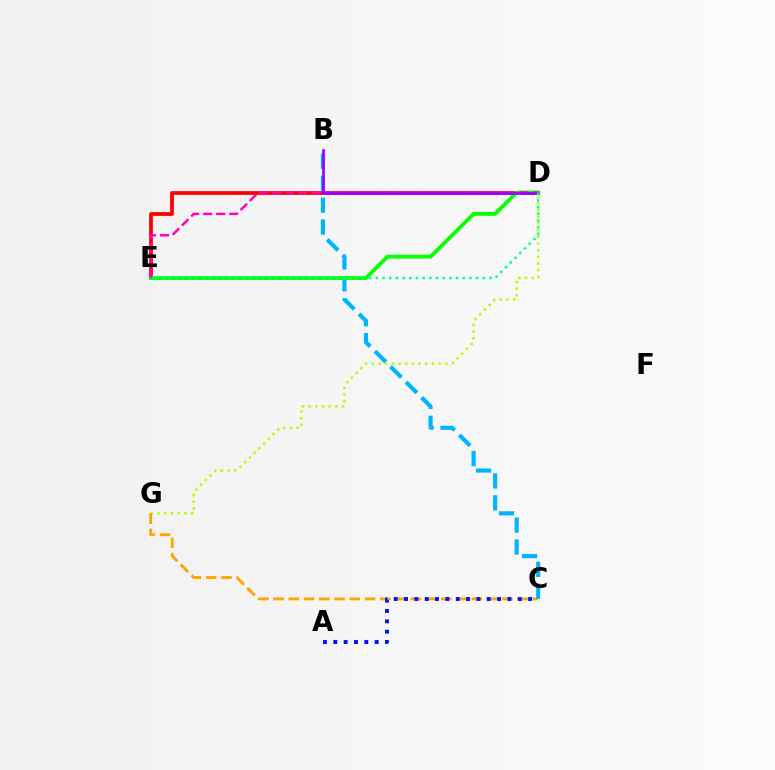{('D', 'G'): [{'color': '#b3ff00', 'line_style': 'dotted', 'thickness': 1.81}], ('C', 'G'): [{'color': '#ffa500', 'line_style': 'dashed', 'thickness': 2.07}], ('D', 'E'): [{'color': '#ff0000', 'line_style': 'solid', 'thickness': 2.71}, {'color': '#08ff00', 'line_style': 'solid', 'thickness': 2.77}, {'color': '#ff00bd', 'line_style': 'dashed', 'thickness': 1.77}, {'color': '#00ff9d', 'line_style': 'dotted', 'thickness': 1.82}], ('B', 'C'): [{'color': '#00b5ff', 'line_style': 'dashed', 'thickness': 2.98}], ('A', 'C'): [{'color': '#0010ff', 'line_style': 'dotted', 'thickness': 2.81}], ('B', 'D'): [{'color': '#9b00ff', 'line_style': 'solid', 'thickness': 1.93}]}